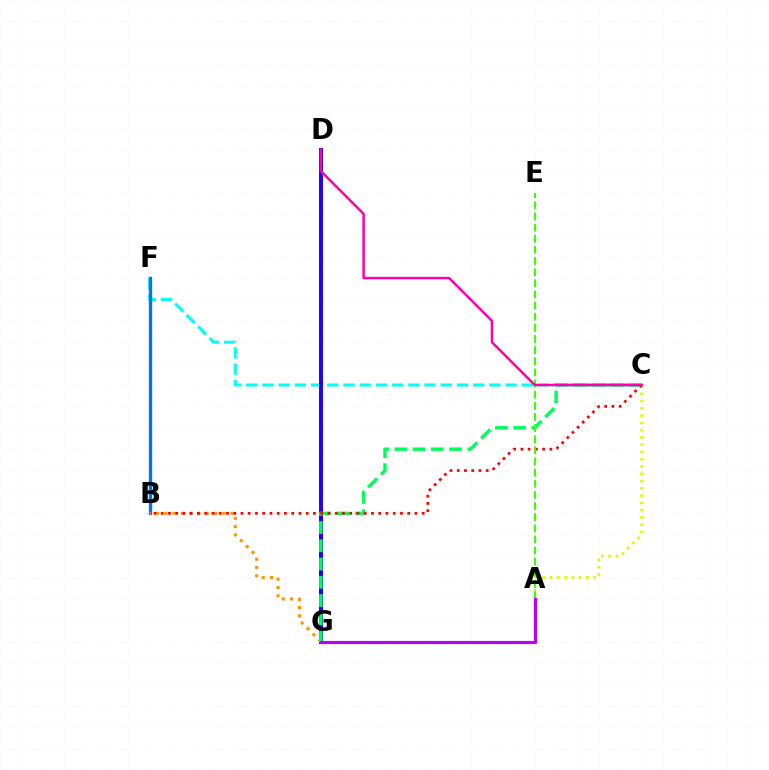{('C', 'F'): [{'color': '#00fff6', 'line_style': 'dashed', 'thickness': 2.2}], ('B', 'F'): [{'color': '#0074ff', 'line_style': 'solid', 'thickness': 2.39}], ('A', 'C'): [{'color': '#d1ff00', 'line_style': 'dotted', 'thickness': 1.98}], ('D', 'G'): [{'color': '#2500ff', 'line_style': 'solid', 'thickness': 2.86}], ('B', 'G'): [{'color': '#ff9400', 'line_style': 'dotted', 'thickness': 2.25}], ('C', 'G'): [{'color': '#00ff5c', 'line_style': 'dashed', 'thickness': 2.48}], ('B', 'C'): [{'color': '#ff0000', 'line_style': 'dotted', 'thickness': 1.97}], ('A', 'E'): [{'color': '#3dff00', 'line_style': 'dashed', 'thickness': 1.51}], ('C', 'D'): [{'color': '#ff00ac', 'line_style': 'solid', 'thickness': 1.78}], ('A', 'G'): [{'color': '#b900ff', 'line_style': 'solid', 'thickness': 2.27}]}